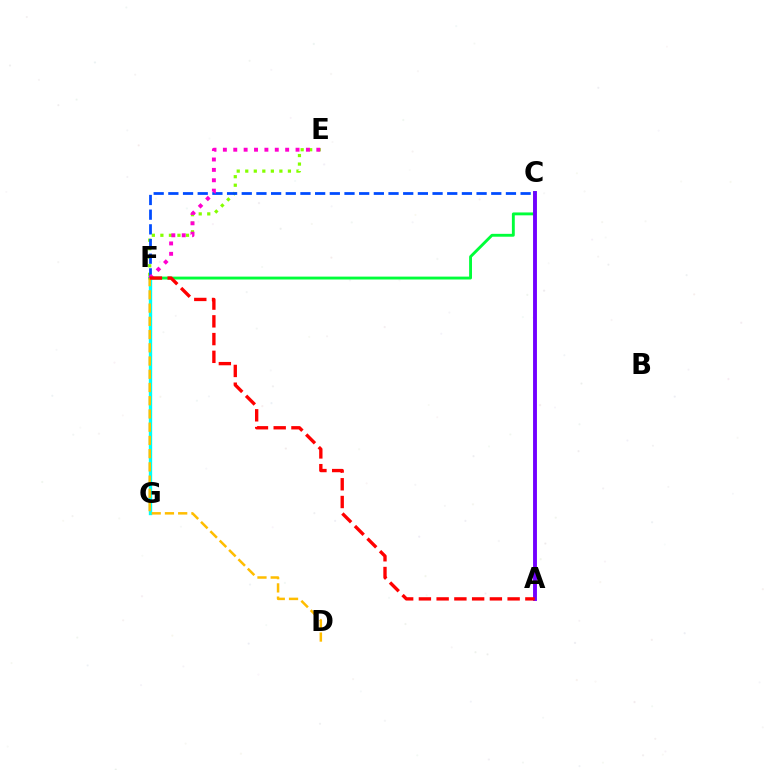{('E', 'F'): [{'color': '#84ff00', 'line_style': 'dotted', 'thickness': 2.32}, {'color': '#ff00cf', 'line_style': 'dotted', 'thickness': 2.82}], ('C', 'F'): [{'color': '#00ff39', 'line_style': 'solid', 'thickness': 2.07}, {'color': '#004bff', 'line_style': 'dashed', 'thickness': 1.99}], ('A', 'C'): [{'color': '#7200ff', 'line_style': 'solid', 'thickness': 2.79}], ('F', 'G'): [{'color': '#00fff6', 'line_style': 'solid', 'thickness': 2.42}], ('D', 'F'): [{'color': '#ffbd00', 'line_style': 'dashed', 'thickness': 1.8}], ('A', 'F'): [{'color': '#ff0000', 'line_style': 'dashed', 'thickness': 2.41}]}